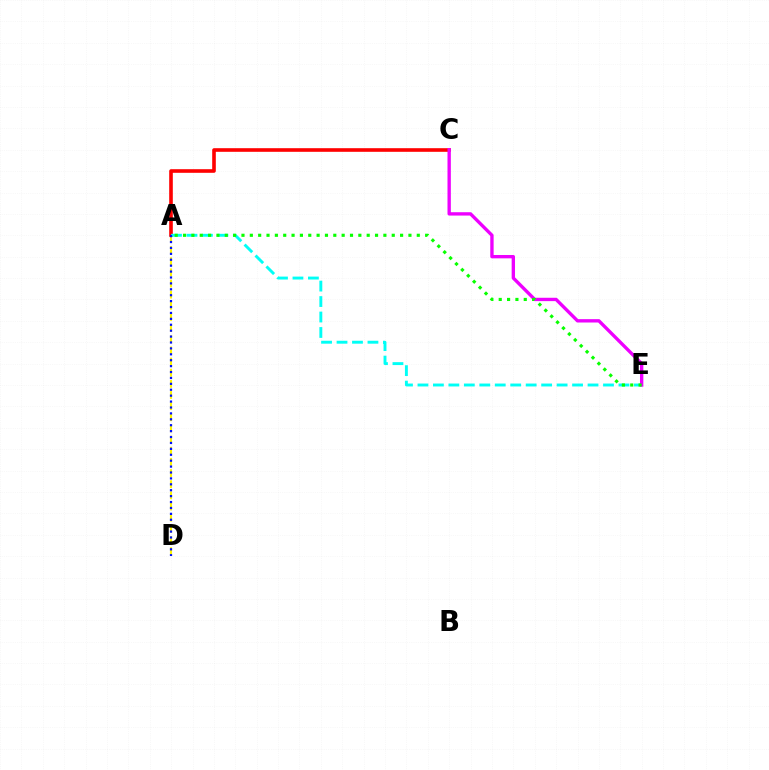{('A', 'C'): [{'color': '#ff0000', 'line_style': 'solid', 'thickness': 2.6}], ('A', 'E'): [{'color': '#00fff6', 'line_style': 'dashed', 'thickness': 2.1}, {'color': '#08ff00', 'line_style': 'dotted', 'thickness': 2.27}], ('A', 'D'): [{'color': '#fcf500', 'line_style': 'dashed', 'thickness': 1.51}, {'color': '#0010ff', 'line_style': 'dotted', 'thickness': 1.61}], ('C', 'E'): [{'color': '#ee00ff', 'line_style': 'solid', 'thickness': 2.41}]}